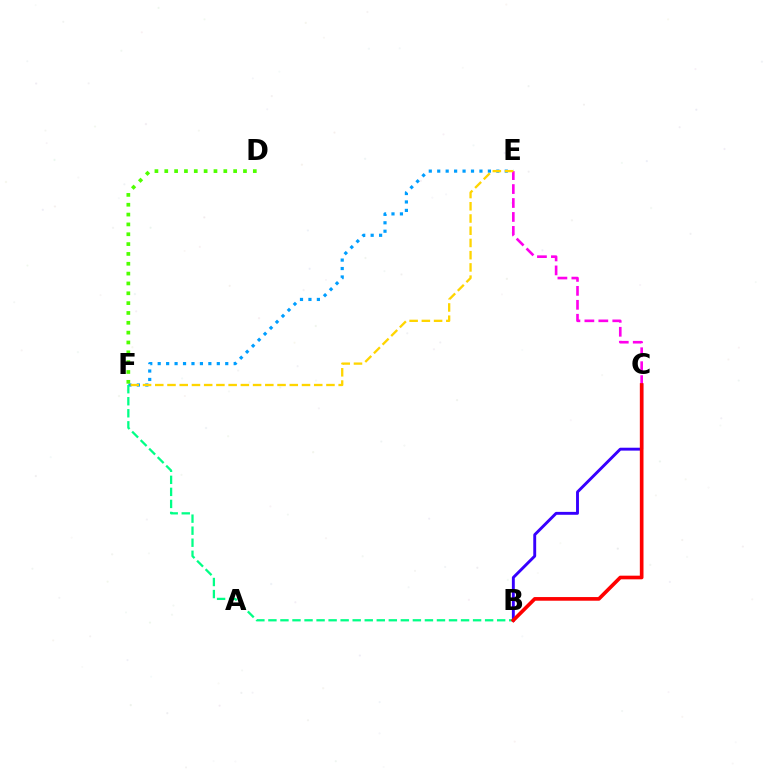{('E', 'F'): [{'color': '#009eff', 'line_style': 'dotted', 'thickness': 2.29}, {'color': '#ffd500', 'line_style': 'dashed', 'thickness': 1.66}], ('B', 'C'): [{'color': '#3700ff', 'line_style': 'solid', 'thickness': 2.09}, {'color': '#ff0000', 'line_style': 'solid', 'thickness': 2.63}], ('B', 'F'): [{'color': '#00ff86', 'line_style': 'dashed', 'thickness': 1.64}], ('C', 'E'): [{'color': '#ff00ed', 'line_style': 'dashed', 'thickness': 1.89}], ('D', 'F'): [{'color': '#4fff00', 'line_style': 'dotted', 'thickness': 2.67}]}